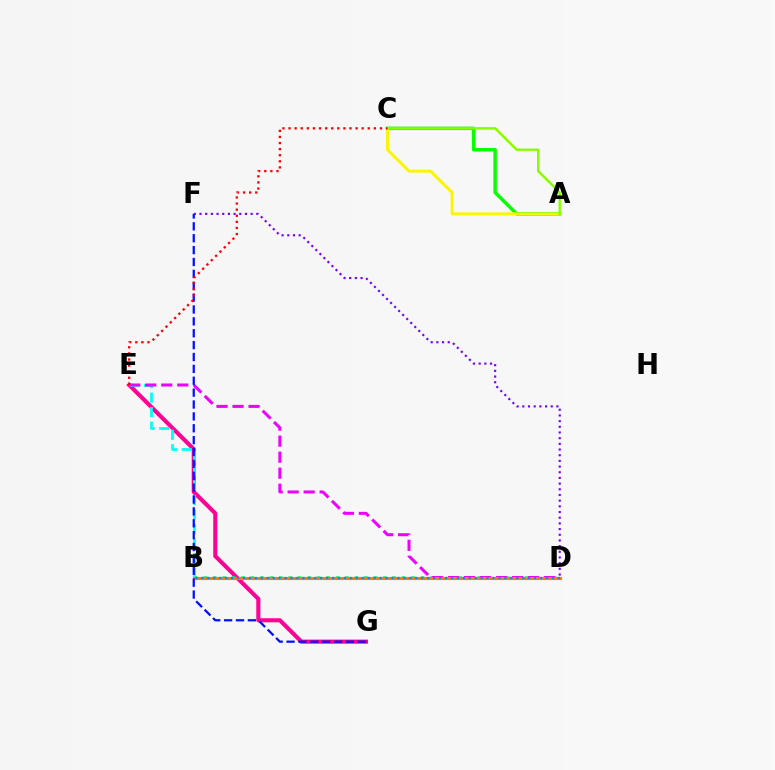{('E', 'G'): [{'color': '#ff0094', 'line_style': 'solid', 'thickness': 2.95}], ('D', 'F'): [{'color': '#7200ff', 'line_style': 'dotted', 'thickness': 1.54}], ('B', 'D'): [{'color': '#00ff74', 'line_style': 'dotted', 'thickness': 2.57}, {'color': '#ff7c00', 'line_style': 'solid', 'thickness': 2.24}, {'color': '#008cff', 'line_style': 'dotted', 'thickness': 1.61}], ('B', 'E'): [{'color': '#00fff6', 'line_style': 'dashed', 'thickness': 1.97}], ('A', 'C'): [{'color': '#08ff00', 'line_style': 'solid', 'thickness': 2.48}, {'color': '#fcf500', 'line_style': 'solid', 'thickness': 2.12}, {'color': '#84ff00', 'line_style': 'solid', 'thickness': 1.72}], ('D', 'E'): [{'color': '#ee00ff', 'line_style': 'dashed', 'thickness': 2.18}], ('F', 'G'): [{'color': '#0010ff', 'line_style': 'dashed', 'thickness': 1.61}], ('C', 'E'): [{'color': '#ff0000', 'line_style': 'dotted', 'thickness': 1.66}]}